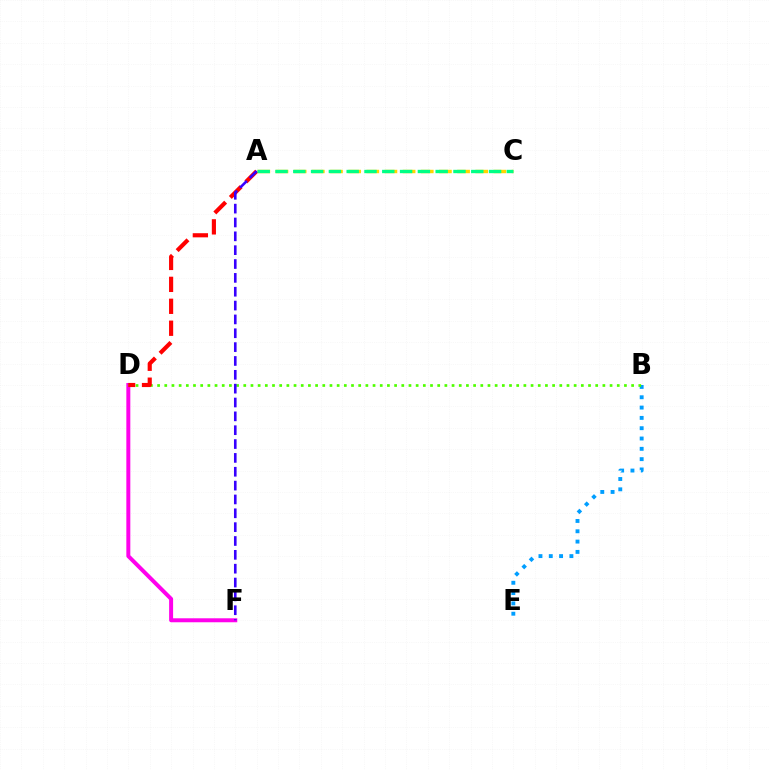{('D', 'F'): [{'color': '#ff00ed', 'line_style': 'solid', 'thickness': 2.86}], ('A', 'C'): [{'color': '#ffd500', 'line_style': 'dashed', 'thickness': 2.47}, {'color': '#00ff86', 'line_style': 'dashed', 'thickness': 2.42}], ('B', 'E'): [{'color': '#009eff', 'line_style': 'dotted', 'thickness': 2.8}], ('B', 'D'): [{'color': '#4fff00', 'line_style': 'dotted', 'thickness': 1.95}], ('A', 'D'): [{'color': '#ff0000', 'line_style': 'dashed', 'thickness': 2.98}], ('A', 'F'): [{'color': '#3700ff', 'line_style': 'dashed', 'thickness': 1.88}]}